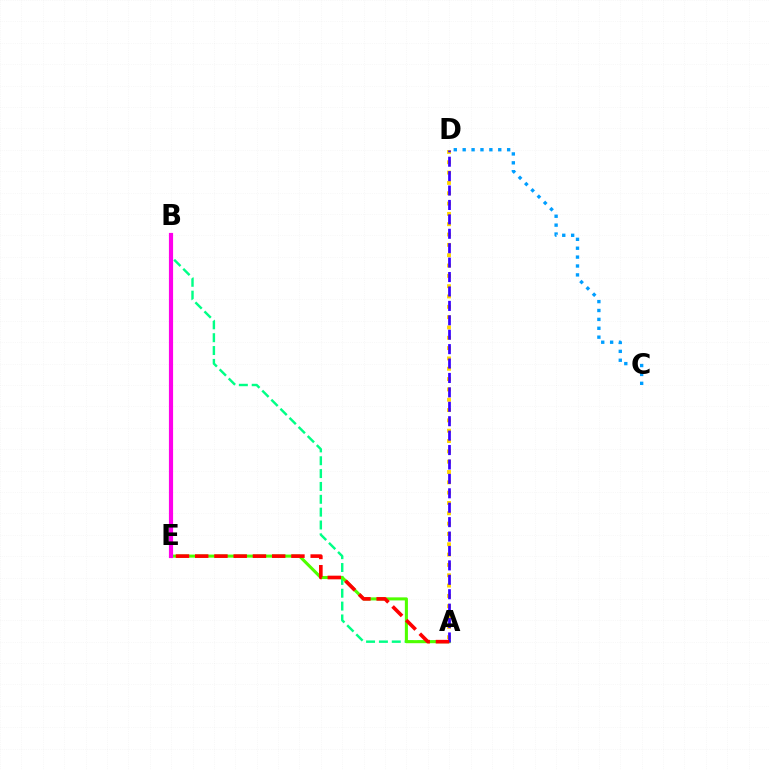{('C', 'D'): [{'color': '#009eff', 'line_style': 'dotted', 'thickness': 2.42}], ('A', 'B'): [{'color': '#00ff86', 'line_style': 'dashed', 'thickness': 1.75}], ('A', 'D'): [{'color': '#ffd500', 'line_style': 'dotted', 'thickness': 2.81}, {'color': '#3700ff', 'line_style': 'dashed', 'thickness': 1.96}], ('A', 'E'): [{'color': '#4fff00', 'line_style': 'solid', 'thickness': 2.21}, {'color': '#ff0000', 'line_style': 'dashed', 'thickness': 2.61}], ('B', 'E'): [{'color': '#ff00ed', 'line_style': 'solid', 'thickness': 3.0}]}